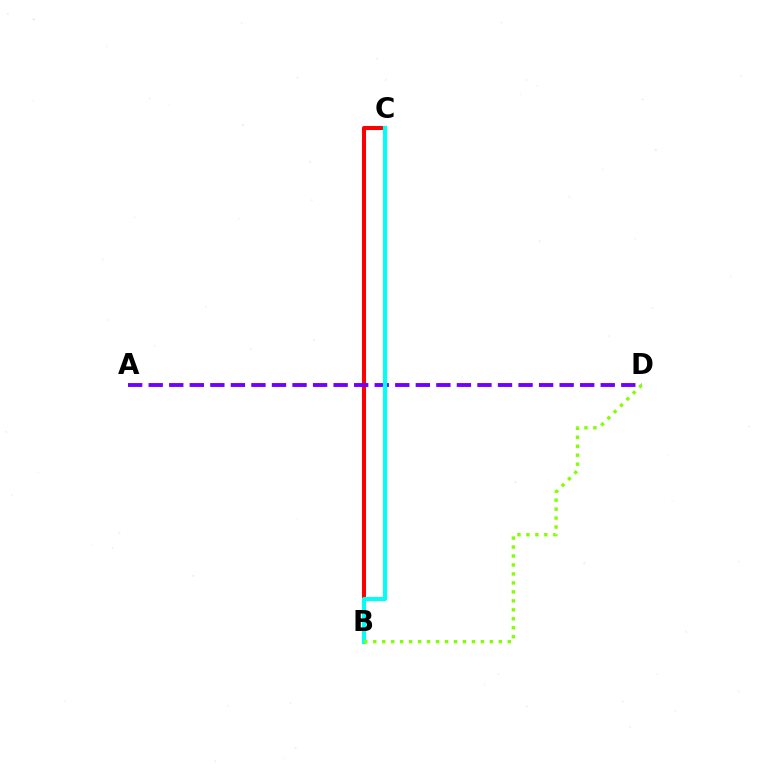{('B', 'C'): [{'color': '#ff0000', 'line_style': 'solid', 'thickness': 2.92}, {'color': '#00fff6', 'line_style': 'solid', 'thickness': 2.95}], ('A', 'D'): [{'color': '#7200ff', 'line_style': 'dashed', 'thickness': 2.79}], ('B', 'D'): [{'color': '#84ff00', 'line_style': 'dotted', 'thickness': 2.44}]}